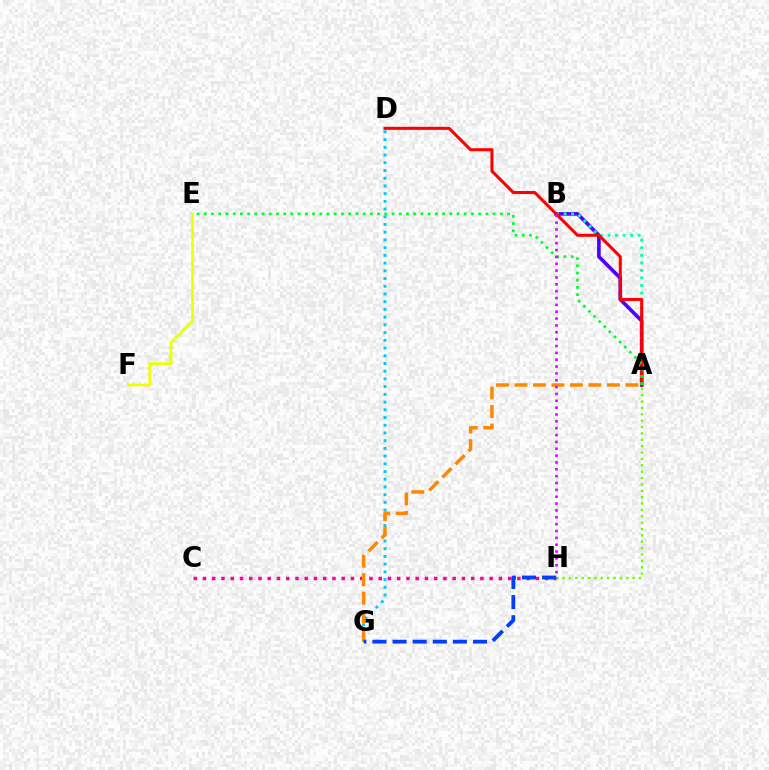{('A', 'B'): [{'color': '#4f00ff', 'line_style': 'solid', 'thickness': 2.62}, {'color': '#00ffaf', 'line_style': 'dotted', 'thickness': 2.05}], ('E', 'F'): [{'color': '#eeff00', 'line_style': 'solid', 'thickness': 1.91}], ('C', 'H'): [{'color': '#ff00a0', 'line_style': 'dotted', 'thickness': 2.51}], ('A', 'H'): [{'color': '#66ff00', 'line_style': 'dotted', 'thickness': 1.73}], ('A', 'D'): [{'color': '#ff0000', 'line_style': 'solid', 'thickness': 2.19}], ('D', 'G'): [{'color': '#00c7ff', 'line_style': 'dotted', 'thickness': 2.1}], ('A', 'G'): [{'color': '#ff8800', 'line_style': 'dashed', 'thickness': 2.51}], ('G', 'H'): [{'color': '#003fff', 'line_style': 'dashed', 'thickness': 2.73}], ('A', 'E'): [{'color': '#00ff27', 'line_style': 'dotted', 'thickness': 1.96}], ('B', 'H'): [{'color': '#d600ff', 'line_style': 'dotted', 'thickness': 1.86}]}